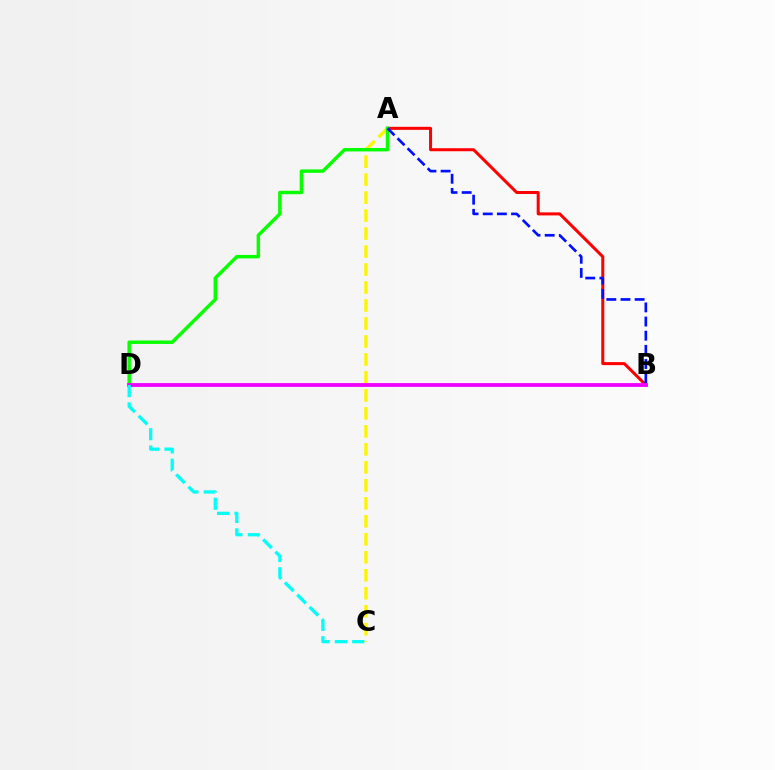{('A', 'C'): [{'color': '#fcf500', 'line_style': 'dashed', 'thickness': 2.44}], ('A', 'B'): [{'color': '#ff0000', 'line_style': 'solid', 'thickness': 2.18}, {'color': '#0010ff', 'line_style': 'dashed', 'thickness': 1.92}], ('A', 'D'): [{'color': '#08ff00', 'line_style': 'solid', 'thickness': 2.47}], ('B', 'D'): [{'color': '#ee00ff', 'line_style': 'solid', 'thickness': 2.74}], ('C', 'D'): [{'color': '#00fff6', 'line_style': 'dashed', 'thickness': 2.36}]}